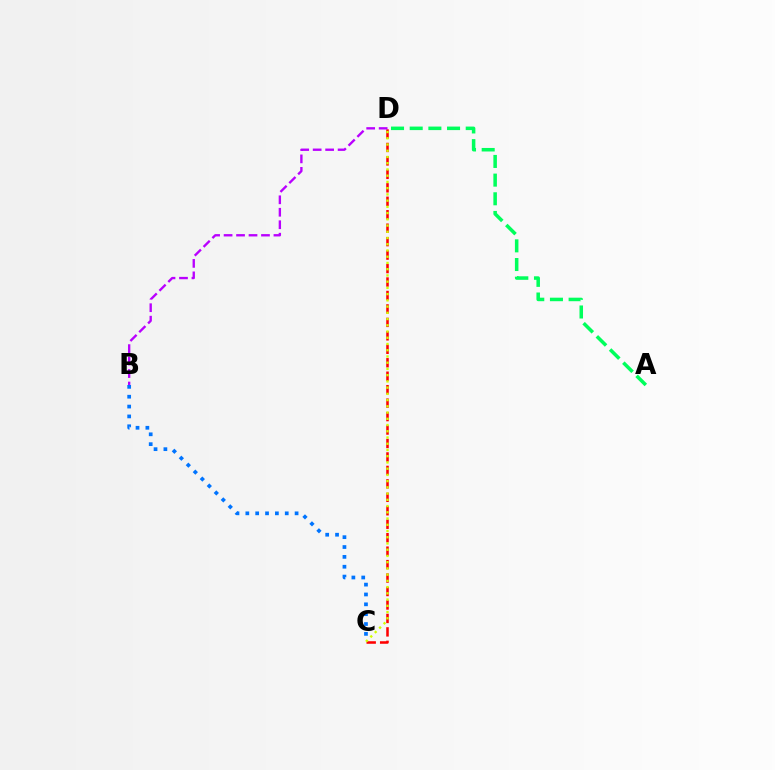{('B', 'C'): [{'color': '#0074ff', 'line_style': 'dotted', 'thickness': 2.68}], ('C', 'D'): [{'color': '#ff0000', 'line_style': 'dashed', 'thickness': 1.83}, {'color': '#d1ff00', 'line_style': 'dotted', 'thickness': 1.69}], ('B', 'D'): [{'color': '#b900ff', 'line_style': 'dashed', 'thickness': 1.69}], ('A', 'D'): [{'color': '#00ff5c', 'line_style': 'dashed', 'thickness': 2.54}]}